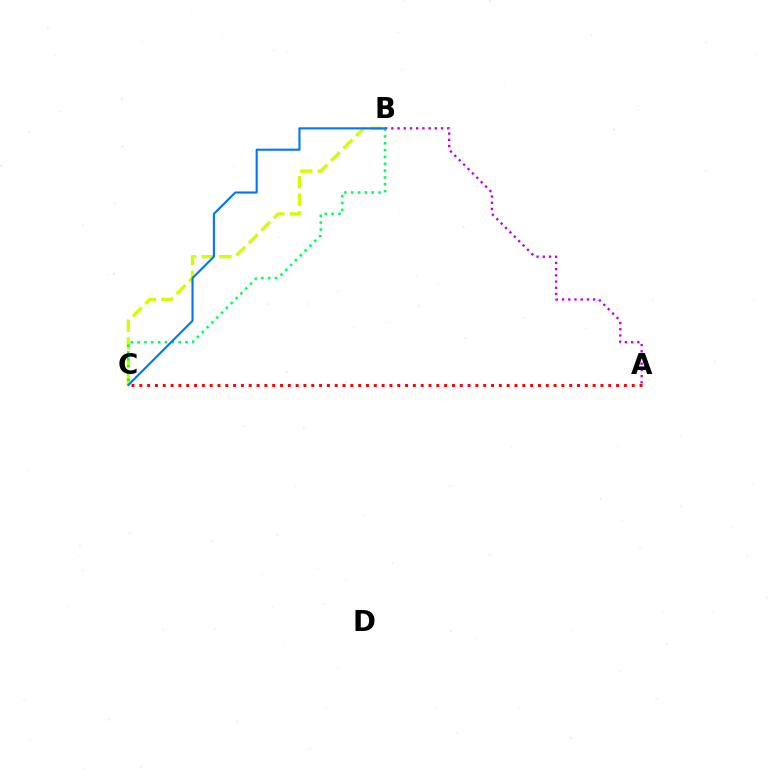{('A', 'B'): [{'color': '#b900ff', 'line_style': 'dotted', 'thickness': 1.69}], ('B', 'C'): [{'color': '#d1ff00', 'line_style': 'dashed', 'thickness': 2.4}, {'color': '#00ff5c', 'line_style': 'dotted', 'thickness': 1.86}, {'color': '#0074ff', 'line_style': 'solid', 'thickness': 1.51}], ('A', 'C'): [{'color': '#ff0000', 'line_style': 'dotted', 'thickness': 2.12}]}